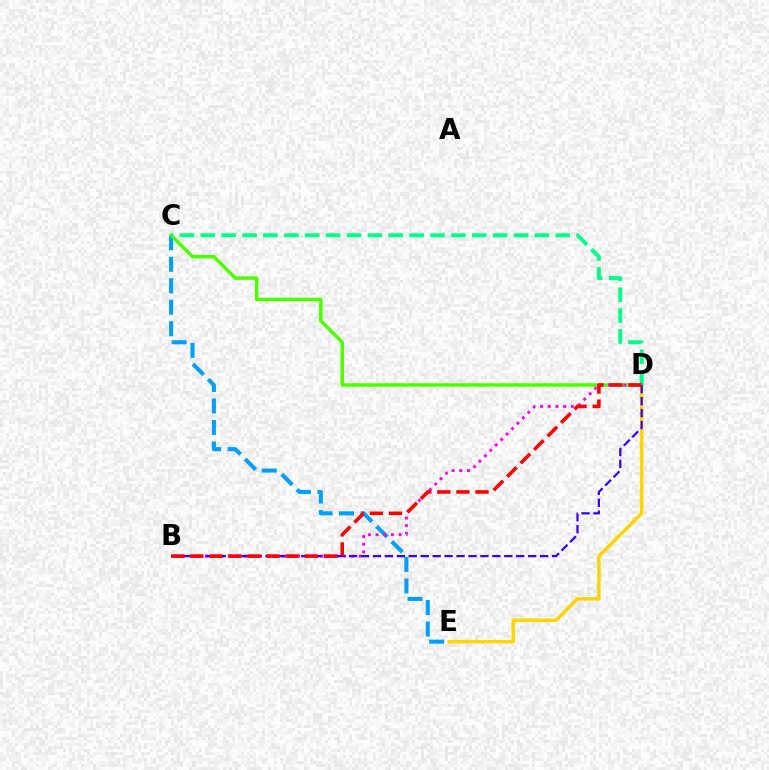{('D', 'E'): [{'color': '#ffd500', 'line_style': 'solid', 'thickness': 2.53}], ('C', 'E'): [{'color': '#009eff', 'line_style': 'dashed', 'thickness': 2.92}], ('C', 'D'): [{'color': '#4fff00', 'line_style': 'solid', 'thickness': 2.52}, {'color': '#00ff86', 'line_style': 'dashed', 'thickness': 2.84}], ('B', 'D'): [{'color': '#ff00ed', 'line_style': 'dotted', 'thickness': 2.09}, {'color': '#3700ff', 'line_style': 'dashed', 'thickness': 1.62}, {'color': '#ff0000', 'line_style': 'dashed', 'thickness': 2.59}]}